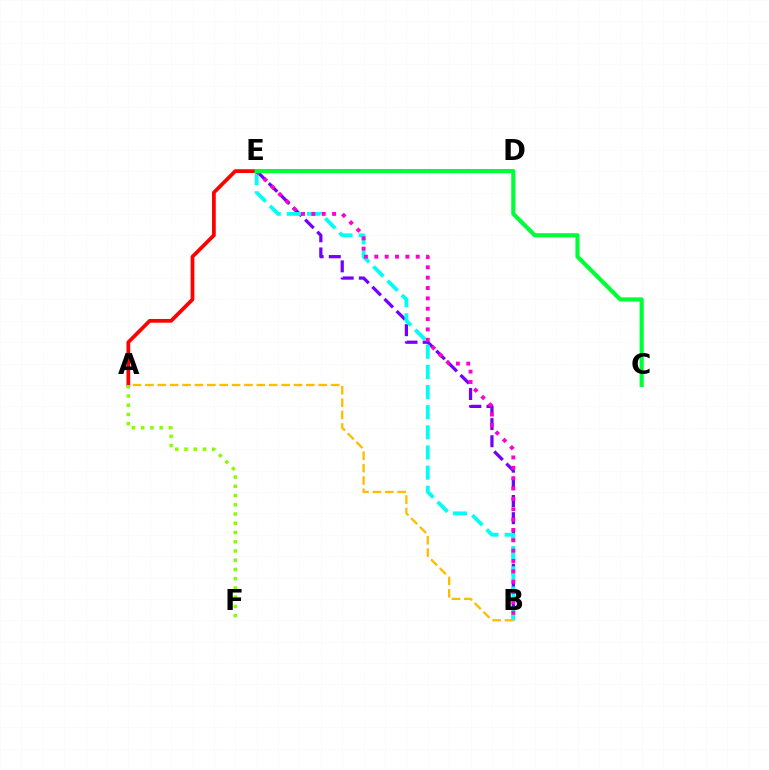{('B', 'E'): [{'color': '#7200ff', 'line_style': 'dashed', 'thickness': 2.33}, {'color': '#00fff6', 'line_style': 'dashed', 'thickness': 2.74}, {'color': '#ff00cf', 'line_style': 'dotted', 'thickness': 2.81}], ('D', 'E'): [{'color': '#004bff', 'line_style': 'dotted', 'thickness': 2.59}], ('A', 'B'): [{'color': '#ffbd00', 'line_style': 'dashed', 'thickness': 1.68}], ('A', 'E'): [{'color': '#ff0000', 'line_style': 'solid', 'thickness': 2.69}], ('C', 'E'): [{'color': '#00ff39', 'line_style': 'solid', 'thickness': 2.99}], ('A', 'F'): [{'color': '#84ff00', 'line_style': 'dotted', 'thickness': 2.51}]}